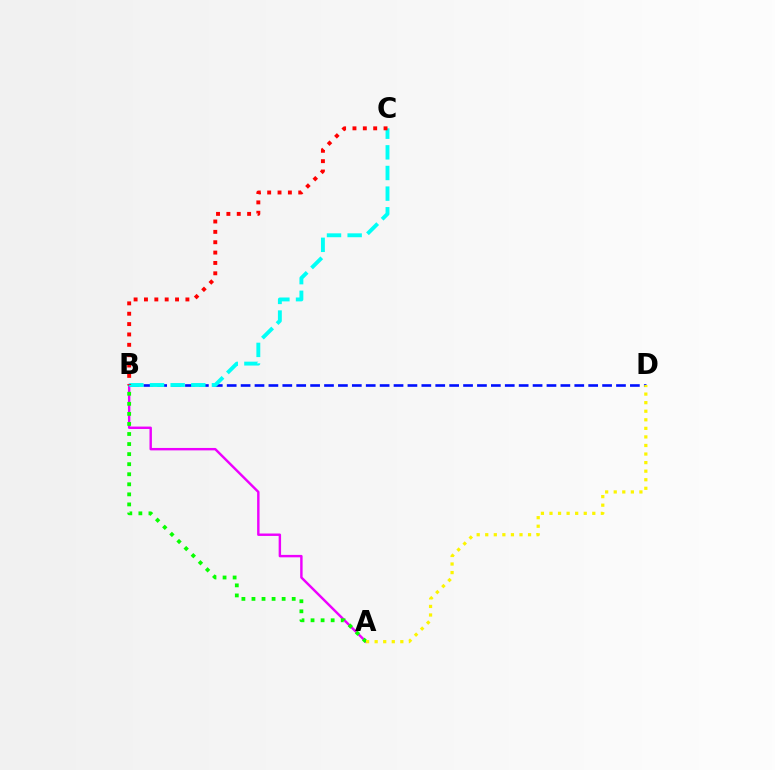{('A', 'B'): [{'color': '#ee00ff', 'line_style': 'solid', 'thickness': 1.75}, {'color': '#08ff00', 'line_style': 'dotted', 'thickness': 2.73}], ('B', 'D'): [{'color': '#0010ff', 'line_style': 'dashed', 'thickness': 1.89}], ('B', 'C'): [{'color': '#00fff6', 'line_style': 'dashed', 'thickness': 2.8}, {'color': '#ff0000', 'line_style': 'dotted', 'thickness': 2.81}], ('A', 'D'): [{'color': '#fcf500', 'line_style': 'dotted', 'thickness': 2.33}]}